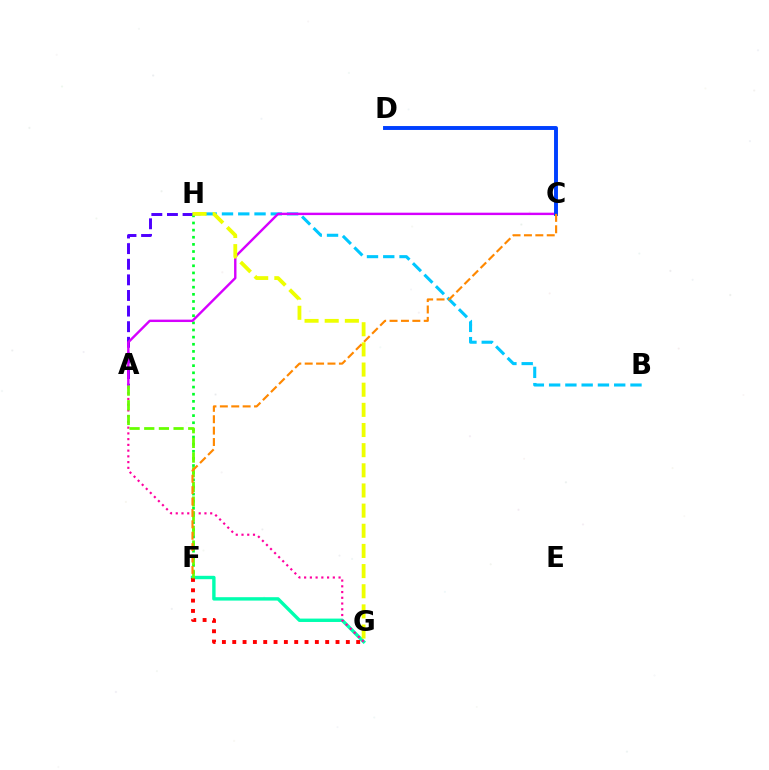{('A', 'H'): [{'color': '#4f00ff', 'line_style': 'dashed', 'thickness': 2.12}], ('B', 'H'): [{'color': '#00c7ff', 'line_style': 'dashed', 'thickness': 2.21}], ('F', 'G'): [{'color': '#00ffaf', 'line_style': 'solid', 'thickness': 2.44}, {'color': '#ff0000', 'line_style': 'dotted', 'thickness': 2.81}], ('F', 'H'): [{'color': '#00ff27', 'line_style': 'dotted', 'thickness': 1.94}], ('A', 'G'): [{'color': '#ff00a0', 'line_style': 'dotted', 'thickness': 1.56}], ('A', 'C'): [{'color': '#d600ff', 'line_style': 'solid', 'thickness': 1.73}], ('A', 'F'): [{'color': '#66ff00', 'line_style': 'dashed', 'thickness': 1.99}], ('C', 'D'): [{'color': '#003fff', 'line_style': 'solid', 'thickness': 2.82}], ('G', 'H'): [{'color': '#eeff00', 'line_style': 'dashed', 'thickness': 2.74}], ('C', 'F'): [{'color': '#ff8800', 'line_style': 'dashed', 'thickness': 1.55}]}